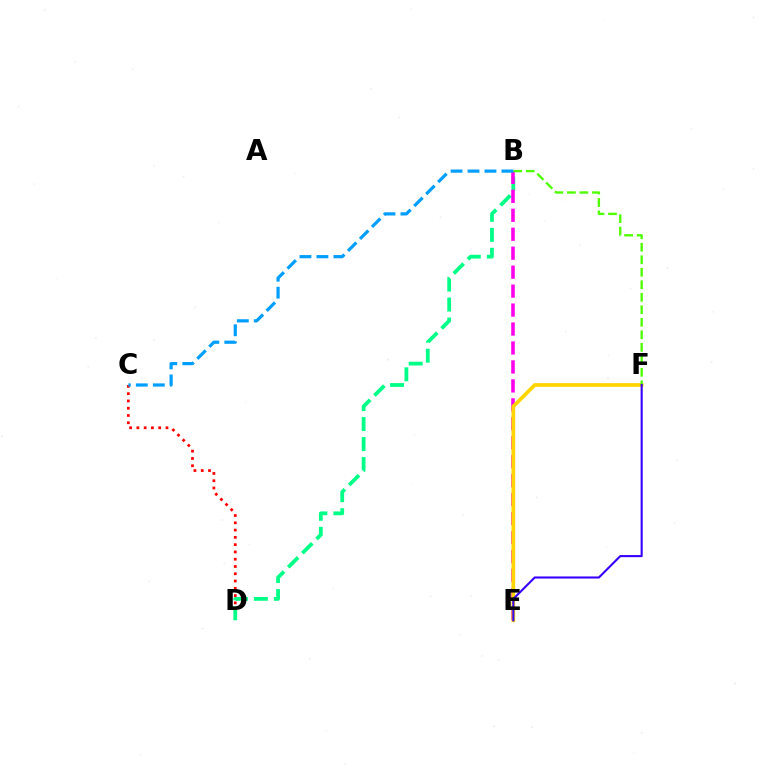{('C', 'D'): [{'color': '#ff0000', 'line_style': 'dotted', 'thickness': 1.98}], ('B', 'D'): [{'color': '#00ff86', 'line_style': 'dashed', 'thickness': 2.72}], ('B', 'E'): [{'color': '#ff00ed', 'line_style': 'dashed', 'thickness': 2.58}], ('E', 'F'): [{'color': '#ffd500', 'line_style': 'solid', 'thickness': 2.66}, {'color': '#3700ff', 'line_style': 'solid', 'thickness': 1.51}], ('B', 'F'): [{'color': '#4fff00', 'line_style': 'dashed', 'thickness': 1.7}], ('B', 'C'): [{'color': '#009eff', 'line_style': 'dashed', 'thickness': 2.3}]}